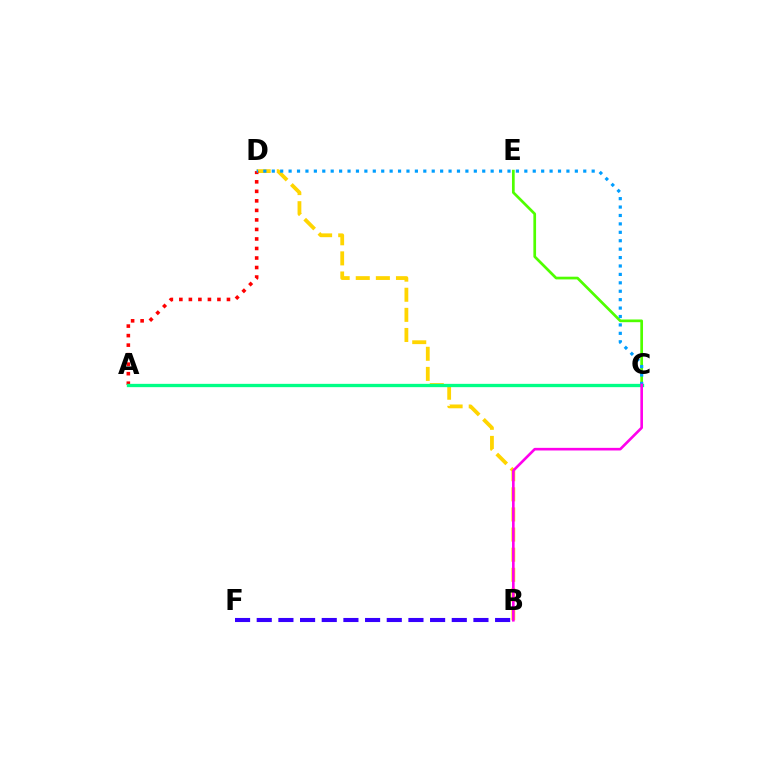{('B', 'D'): [{'color': '#ffd500', 'line_style': 'dashed', 'thickness': 2.73}], ('B', 'F'): [{'color': '#3700ff', 'line_style': 'dashed', 'thickness': 2.94}], ('A', 'D'): [{'color': '#ff0000', 'line_style': 'dotted', 'thickness': 2.59}], ('C', 'E'): [{'color': '#4fff00', 'line_style': 'solid', 'thickness': 1.95}], ('A', 'C'): [{'color': '#00ff86', 'line_style': 'solid', 'thickness': 2.39}], ('C', 'D'): [{'color': '#009eff', 'line_style': 'dotted', 'thickness': 2.29}], ('B', 'C'): [{'color': '#ff00ed', 'line_style': 'solid', 'thickness': 1.89}]}